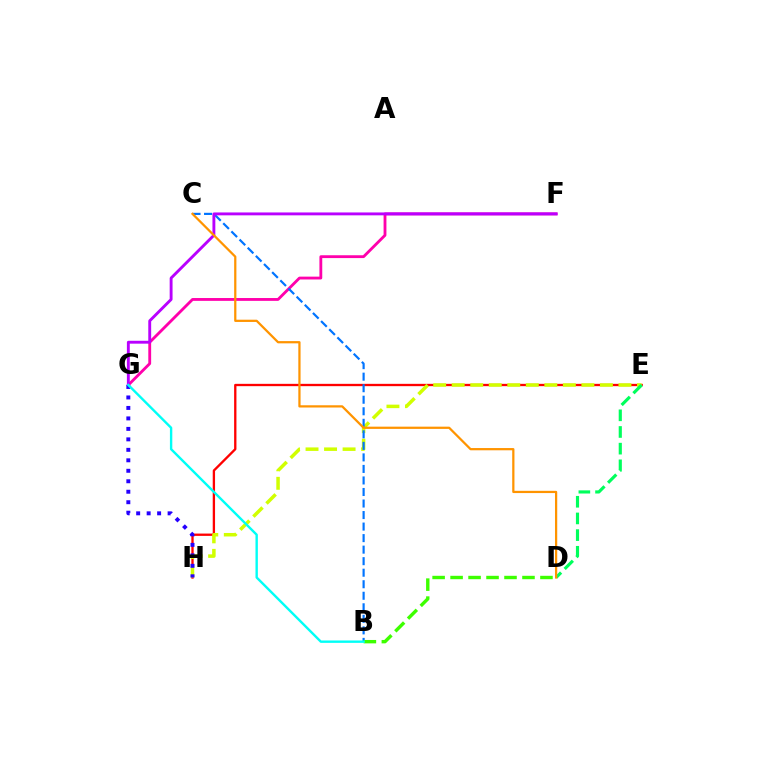{('E', 'H'): [{'color': '#ff0000', 'line_style': 'solid', 'thickness': 1.67}, {'color': '#d1ff00', 'line_style': 'dashed', 'thickness': 2.52}], ('F', 'G'): [{'color': '#ff00ac', 'line_style': 'solid', 'thickness': 2.04}, {'color': '#b900ff', 'line_style': 'solid', 'thickness': 2.07}], ('B', 'C'): [{'color': '#0074ff', 'line_style': 'dashed', 'thickness': 1.57}], ('D', 'E'): [{'color': '#00ff5c', 'line_style': 'dashed', 'thickness': 2.26}], ('G', 'H'): [{'color': '#2500ff', 'line_style': 'dotted', 'thickness': 2.85}], ('B', 'D'): [{'color': '#3dff00', 'line_style': 'dashed', 'thickness': 2.44}], ('C', 'D'): [{'color': '#ff9400', 'line_style': 'solid', 'thickness': 1.61}], ('B', 'G'): [{'color': '#00fff6', 'line_style': 'solid', 'thickness': 1.72}]}